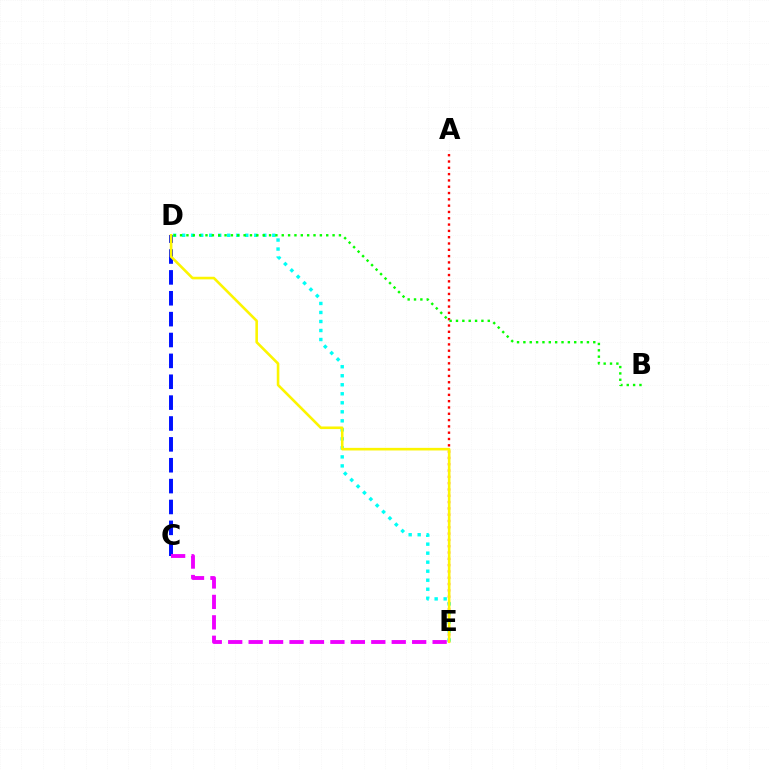{('C', 'D'): [{'color': '#0010ff', 'line_style': 'dashed', 'thickness': 2.84}], ('A', 'E'): [{'color': '#ff0000', 'line_style': 'dotted', 'thickness': 1.71}], ('D', 'E'): [{'color': '#00fff6', 'line_style': 'dotted', 'thickness': 2.45}, {'color': '#fcf500', 'line_style': 'solid', 'thickness': 1.87}], ('B', 'D'): [{'color': '#08ff00', 'line_style': 'dotted', 'thickness': 1.73}], ('C', 'E'): [{'color': '#ee00ff', 'line_style': 'dashed', 'thickness': 2.78}]}